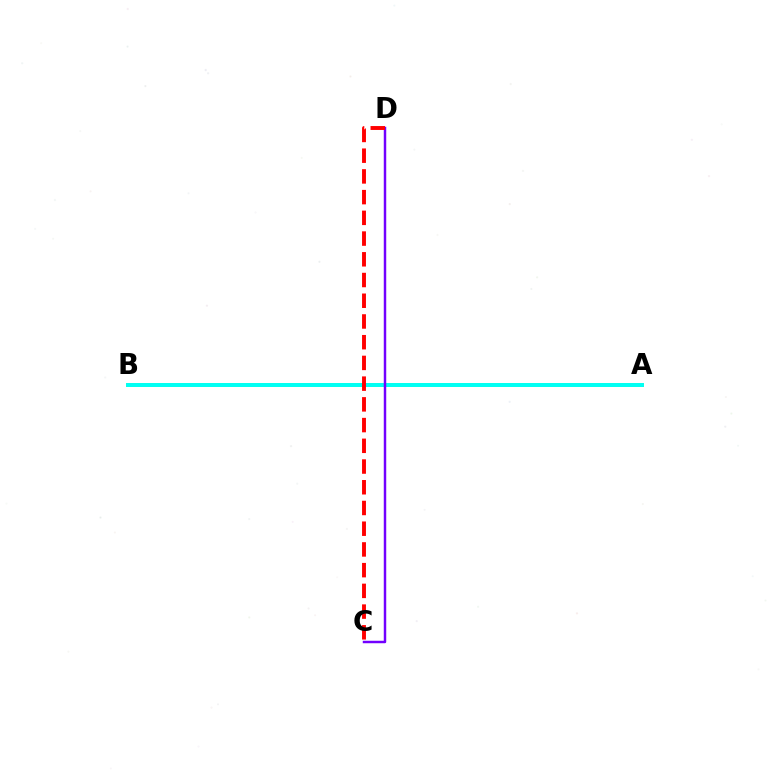{('A', 'B'): [{'color': '#84ff00', 'line_style': 'solid', 'thickness': 2.71}, {'color': '#00fff6', 'line_style': 'solid', 'thickness': 2.83}], ('C', 'D'): [{'color': '#7200ff', 'line_style': 'solid', 'thickness': 1.77}, {'color': '#ff0000', 'line_style': 'dashed', 'thickness': 2.82}]}